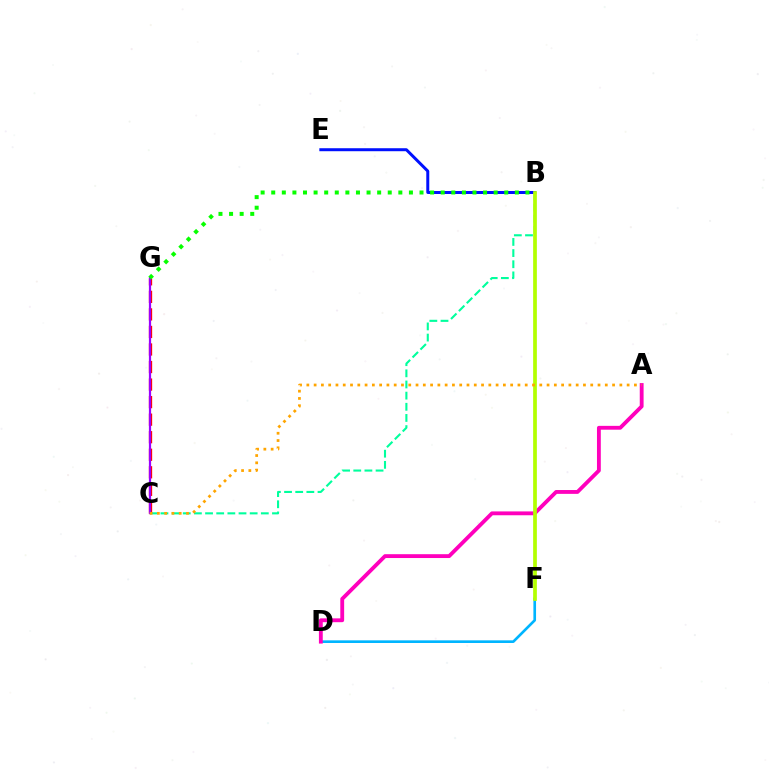{('B', 'E'): [{'color': '#0010ff', 'line_style': 'solid', 'thickness': 2.15}], ('D', 'F'): [{'color': '#00b5ff', 'line_style': 'solid', 'thickness': 1.91}], ('B', 'C'): [{'color': '#00ff9d', 'line_style': 'dashed', 'thickness': 1.52}], ('C', 'G'): [{'color': '#ff0000', 'line_style': 'dashed', 'thickness': 2.38}, {'color': '#9b00ff', 'line_style': 'solid', 'thickness': 1.6}], ('A', 'D'): [{'color': '#ff00bd', 'line_style': 'solid', 'thickness': 2.76}], ('B', 'F'): [{'color': '#b3ff00', 'line_style': 'solid', 'thickness': 2.67}], ('A', 'C'): [{'color': '#ffa500', 'line_style': 'dotted', 'thickness': 1.98}], ('B', 'G'): [{'color': '#08ff00', 'line_style': 'dotted', 'thickness': 2.88}]}